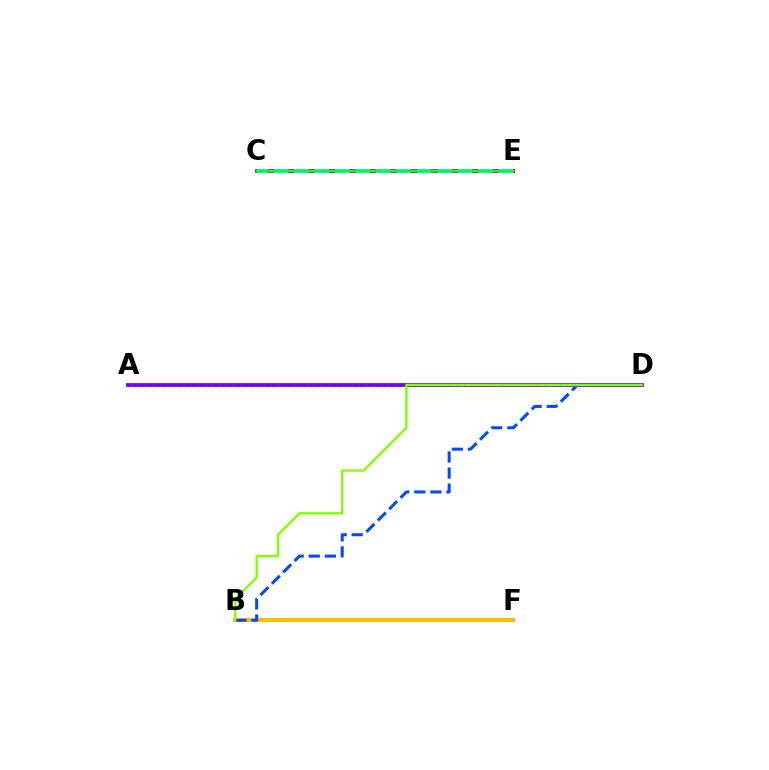{('C', 'E'): [{'color': '#ff0000', 'line_style': 'solid', 'thickness': 2.76}, {'color': '#00fff6', 'line_style': 'dashed', 'thickness': 2.78}, {'color': '#00ff39', 'line_style': 'solid', 'thickness': 1.76}], ('B', 'F'): [{'color': '#ffbd00', 'line_style': 'solid', 'thickness': 2.89}], ('A', 'D'): [{'color': '#ff00cf', 'line_style': 'dotted', 'thickness': 1.99}, {'color': '#7200ff', 'line_style': 'solid', 'thickness': 2.71}], ('B', 'D'): [{'color': '#004bff', 'line_style': 'dashed', 'thickness': 2.18}, {'color': '#84ff00', 'line_style': 'solid', 'thickness': 1.7}]}